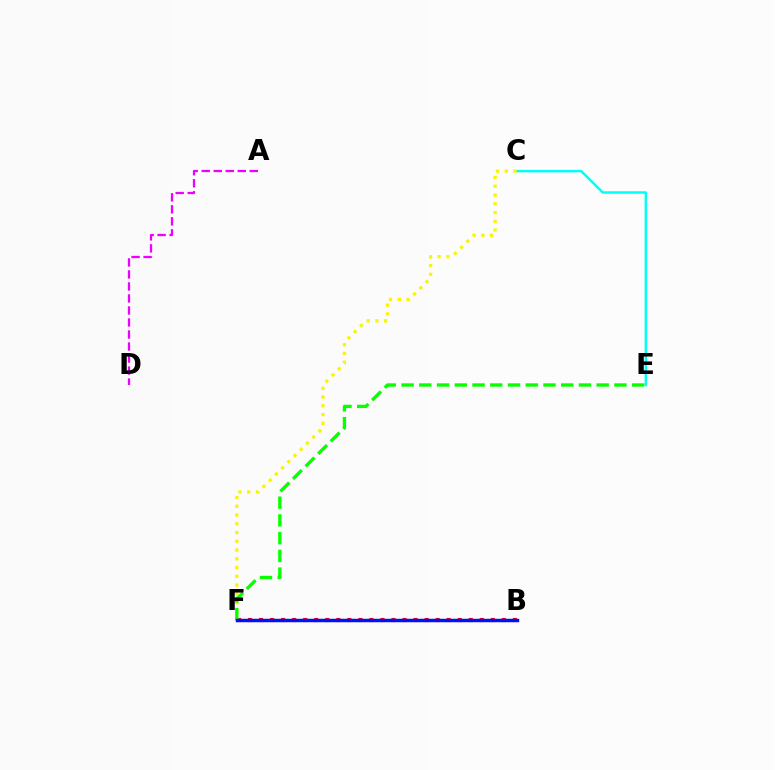{('A', 'D'): [{'color': '#ee00ff', 'line_style': 'dashed', 'thickness': 1.63}], ('C', 'E'): [{'color': '#00fff6', 'line_style': 'solid', 'thickness': 1.78}], ('B', 'F'): [{'color': '#ff0000', 'line_style': 'dotted', 'thickness': 3.0}, {'color': '#0010ff', 'line_style': 'solid', 'thickness': 2.48}], ('C', 'F'): [{'color': '#fcf500', 'line_style': 'dotted', 'thickness': 2.38}], ('E', 'F'): [{'color': '#08ff00', 'line_style': 'dashed', 'thickness': 2.41}]}